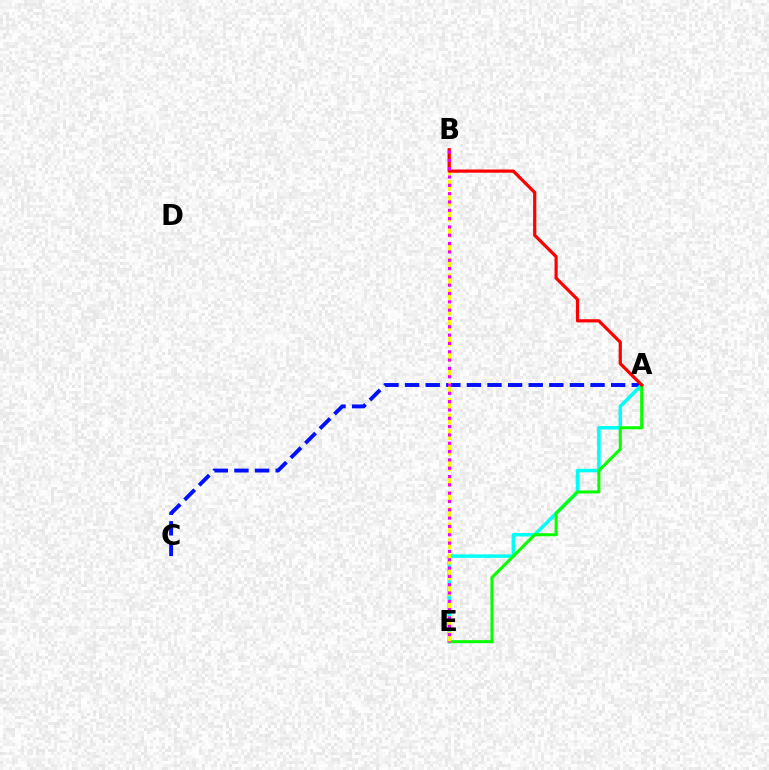{('A', 'C'): [{'color': '#0010ff', 'line_style': 'dashed', 'thickness': 2.8}], ('A', 'E'): [{'color': '#00fff6', 'line_style': 'solid', 'thickness': 2.51}, {'color': '#08ff00', 'line_style': 'solid', 'thickness': 2.19}], ('B', 'E'): [{'color': '#fcf500', 'line_style': 'dashed', 'thickness': 2.12}, {'color': '#ee00ff', 'line_style': 'dotted', 'thickness': 2.26}], ('A', 'B'): [{'color': '#ff0000', 'line_style': 'solid', 'thickness': 2.31}]}